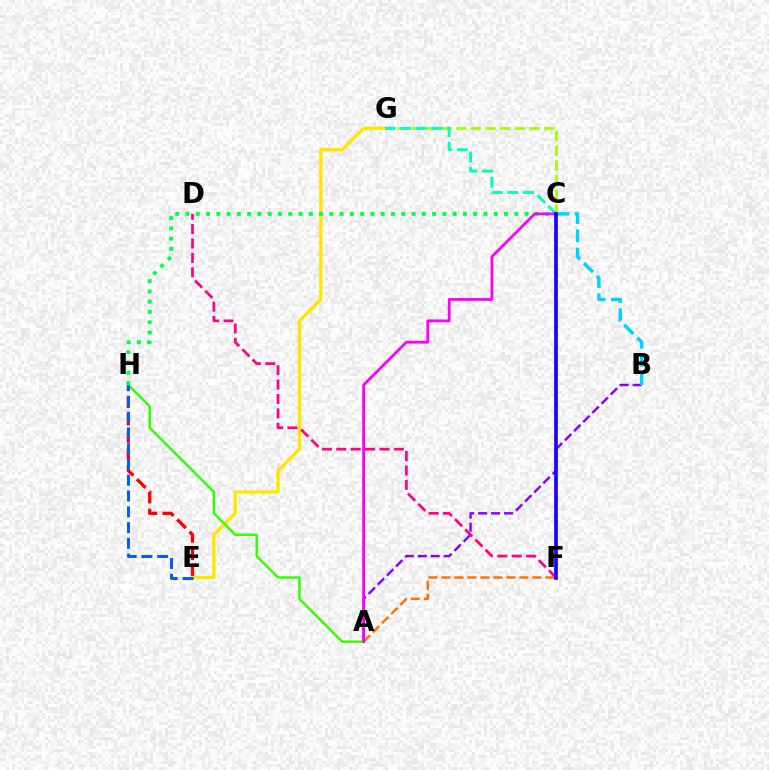{('E', 'H'): [{'color': '#ff0000', 'line_style': 'dashed', 'thickness': 2.36}, {'color': '#005dff', 'line_style': 'dashed', 'thickness': 2.14}], ('E', 'G'): [{'color': '#ffe600', 'line_style': 'solid', 'thickness': 2.37}], ('C', 'G'): [{'color': '#a2ff00', 'line_style': 'dashed', 'thickness': 1.99}, {'color': '#00ffbb', 'line_style': 'dashed', 'thickness': 2.11}], ('A', 'F'): [{'color': '#ff7000', 'line_style': 'dashed', 'thickness': 1.76}], ('A', 'B'): [{'color': '#8a00ff', 'line_style': 'dashed', 'thickness': 1.76}], ('A', 'H'): [{'color': '#31ff00', 'line_style': 'solid', 'thickness': 1.74}], ('C', 'H'): [{'color': '#00ff45', 'line_style': 'dotted', 'thickness': 2.79}], ('D', 'F'): [{'color': '#ff0088', 'line_style': 'dashed', 'thickness': 1.96}], ('A', 'C'): [{'color': '#fa00f9', 'line_style': 'solid', 'thickness': 2.0}], ('B', 'C'): [{'color': '#00d3ff', 'line_style': 'dashed', 'thickness': 2.47}], ('C', 'F'): [{'color': '#1900ff', 'line_style': 'solid', 'thickness': 2.64}]}